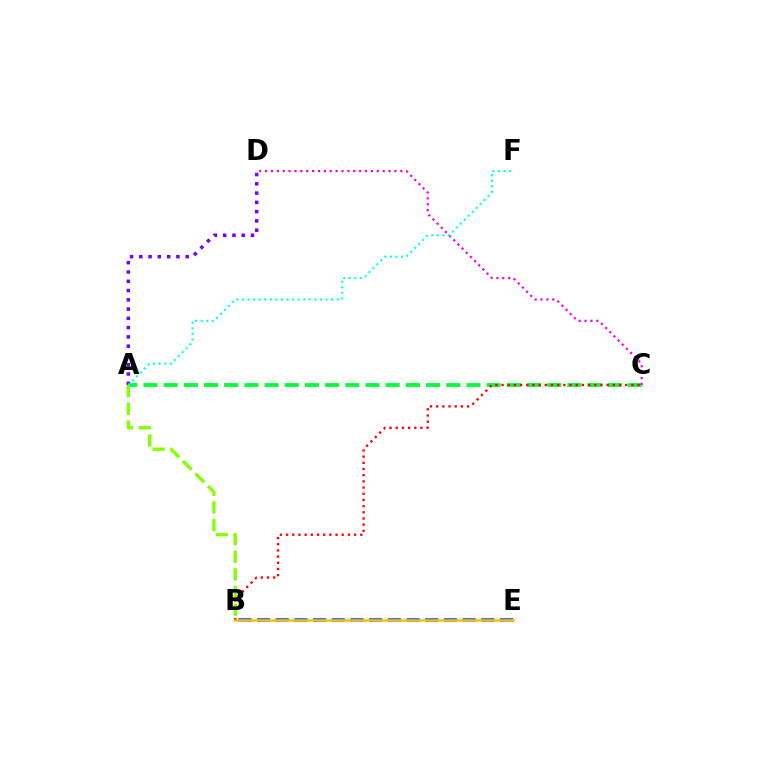{('B', 'E'): [{'color': '#004bff', 'line_style': 'dashed', 'thickness': 2.54}, {'color': '#ffbd00', 'line_style': 'solid', 'thickness': 1.82}], ('A', 'C'): [{'color': '#00ff39', 'line_style': 'dashed', 'thickness': 2.74}], ('B', 'C'): [{'color': '#ff0000', 'line_style': 'dotted', 'thickness': 1.68}], ('C', 'D'): [{'color': '#ff00cf', 'line_style': 'dotted', 'thickness': 1.6}], ('A', 'D'): [{'color': '#7200ff', 'line_style': 'dotted', 'thickness': 2.52}], ('A', 'B'): [{'color': '#84ff00', 'line_style': 'dashed', 'thickness': 2.4}], ('A', 'F'): [{'color': '#00fff6', 'line_style': 'dotted', 'thickness': 1.51}]}